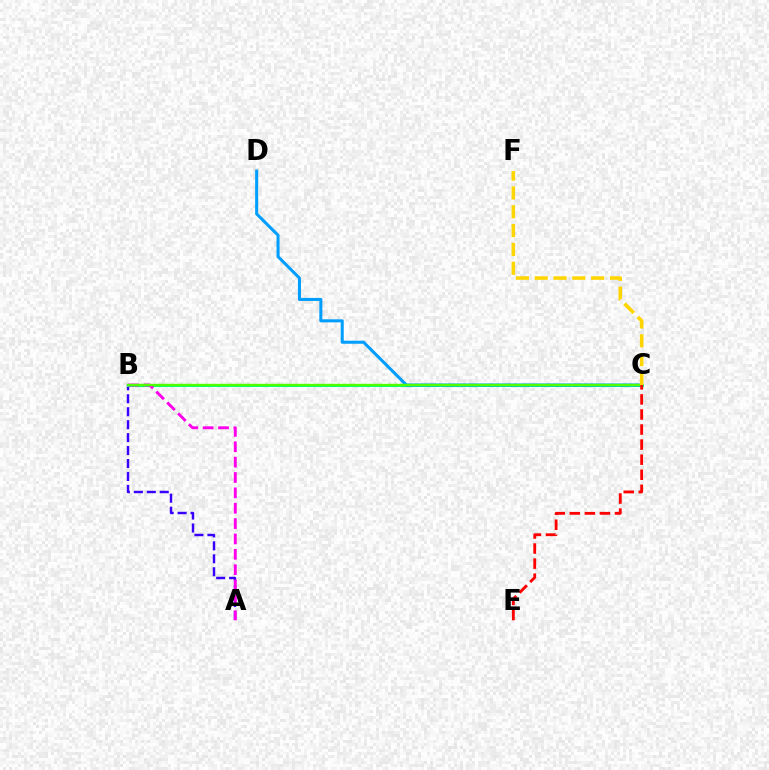{('A', 'B'): [{'color': '#3700ff', 'line_style': 'dashed', 'thickness': 1.76}, {'color': '#ff00ed', 'line_style': 'dashed', 'thickness': 2.09}], ('B', 'C'): [{'color': '#00ff86', 'line_style': 'solid', 'thickness': 2.16}, {'color': '#4fff00', 'line_style': 'solid', 'thickness': 1.74}], ('C', 'D'): [{'color': '#009eff', 'line_style': 'solid', 'thickness': 2.19}], ('C', 'F'): [{'color': '#ffd500', 'line_style': 'dashed', 'thickness': 2.56}], ('C', 'E'): [{'color': '#ff0000', 'line_style': 'dashed', 'thickness': 2.05}]}